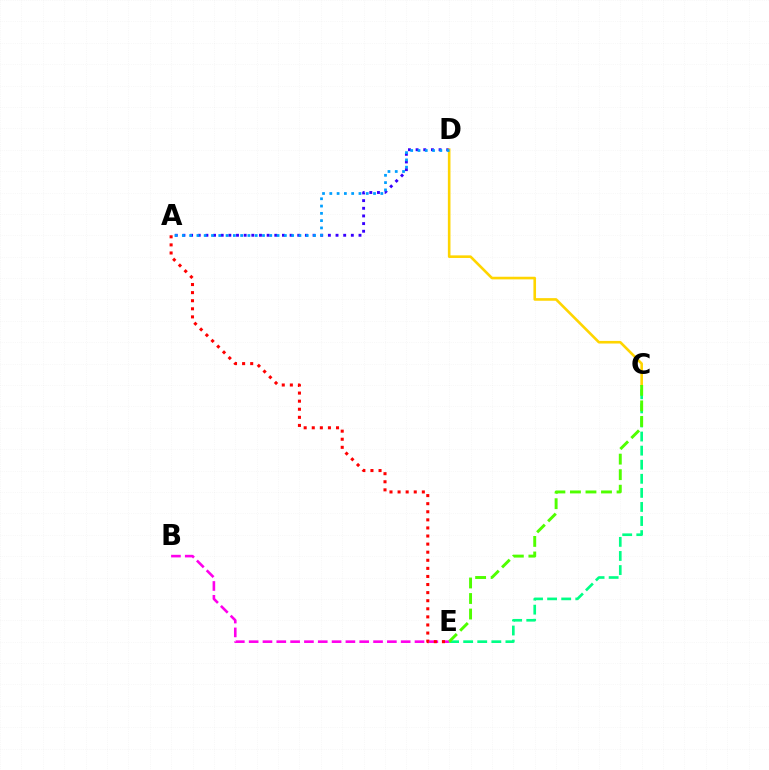{('C', 'E'): [{'color': '#00ff86', 'line_style': 'dashed', 'thickness': 1.91}, {'color': '#4fff00', 'line_style': 'dashed', 'thickness': 2.11}], ('B', 'E'): [{'color': '#ff00ed', 'line_style': 'dashed', 'thickness': 1.88}], ('A', 'D'): [{'color': '#3700ff', 'line_style': 'dotted', 'thickness': 2.08}, {'color': '#009eff', 'line_style': 'dotted', 'thickness': 1.98}], ('C', 'D'): [{'color': '#ffd500', 'line_style': 'solid', 'thickness': 1.88}], ('A', 'E'): [{'color': '#ff0000', 'line_style': 'dotted', 'thickness': 2.2}]}